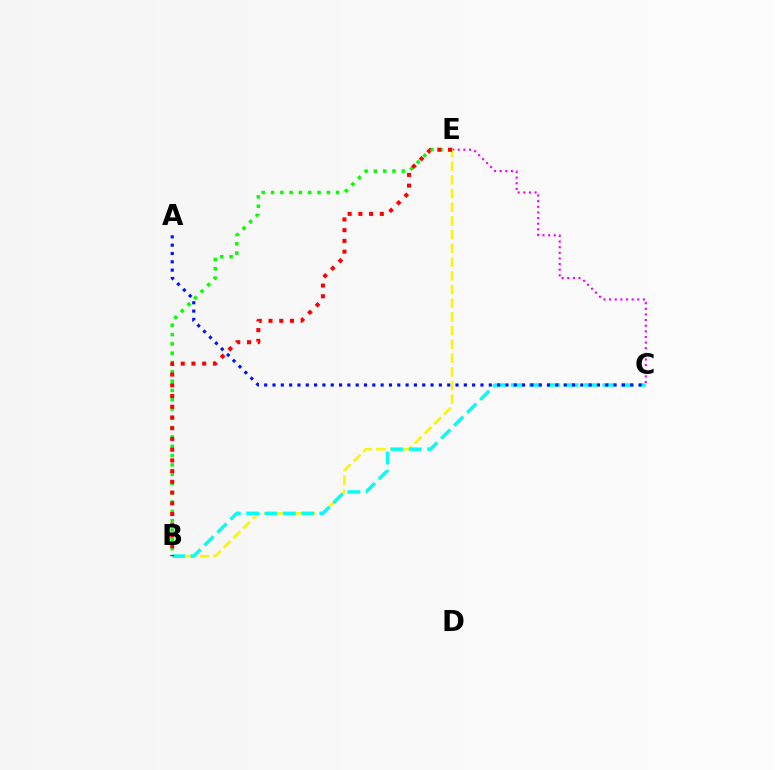{('C', 'E'): [{'color': '#ee00ff', 'line_style': 'dotted', 'thickness': 1.53}], ('B', 'E'): [{'color': '#fcf500', 'line_style': 'dashed', 'thickness': 1.86}, {'color': '#08ff00', 'line_style': 'dotted', 'thickness': 2.53}, {'color': '#ff0000', 'line_style': 'dotted', 'thickness': 2.91}], ('B', 'C'): [{'color': '#00fff6', 'line_style': 'dashed', 'thickness': 2.49}], ('A', 'C'): [{'color': '#0010ff', 'line_style': 'dotted', 'thickness': 2.26}]}